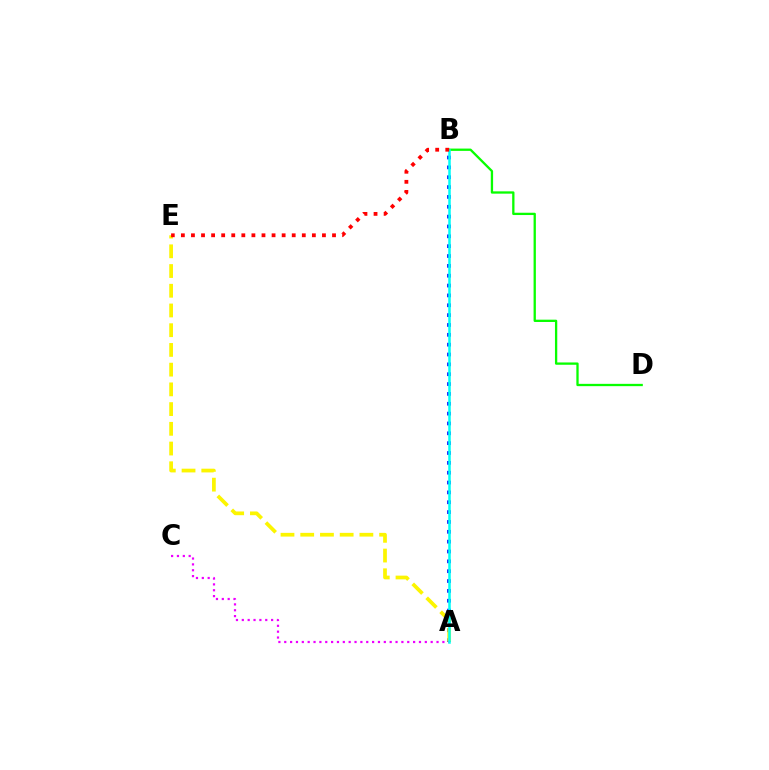{('B', 'D'): [{'color': '#08ff00', 'line_style': 'solid', 'thickness': 1.66}], ('A', 'B'): [{'color': '#0010ff', 'line_style': 'dotted', 'thickness': 2.68}, {'color': '#00fff6', 'line_style': 'solid', 'thickness': 1.82}], ('A', 'E'): [{'color': '#fcf500', 'line_style': 'dashed', 'thickness': 2.68}], ('A', 'C'): [{'color': '#ee00ff', 'line_style': 'dotted', 'thickness': 1.59}], ('B', 'E'): [{'color': '#ff0000', 'line_style': 'dotted', 'thickness': 2.74}]}